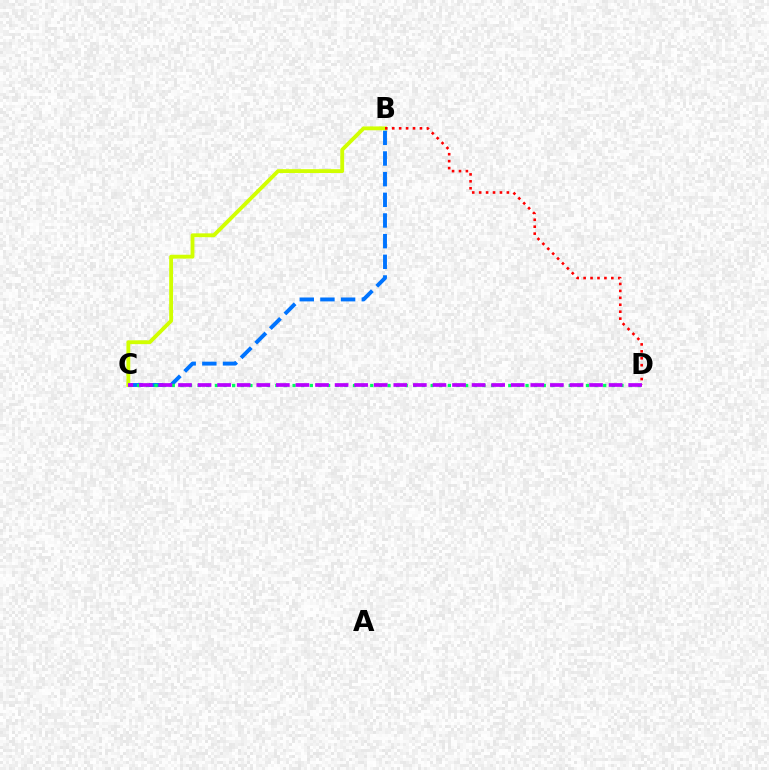{('B', 'C'): [{'color': '#0074ff', 'line_style': 'dashed', 'thickness': 2.81}, {'color': '#d1ff00', 'line_style': 'solid', 'thickness': 2.78}], ('B', 'D'): [{'color': '#ff0000', 'line_style': 'dotted', 'thickness': 1.88}], ('C', 'D'): [{'color': '#00ff5c', 'line_style': 'dotted', 'thickness': 2.34}, {'color': '#b900ff', 'line_style': 'dashed', 'thickness': 2.66}]}